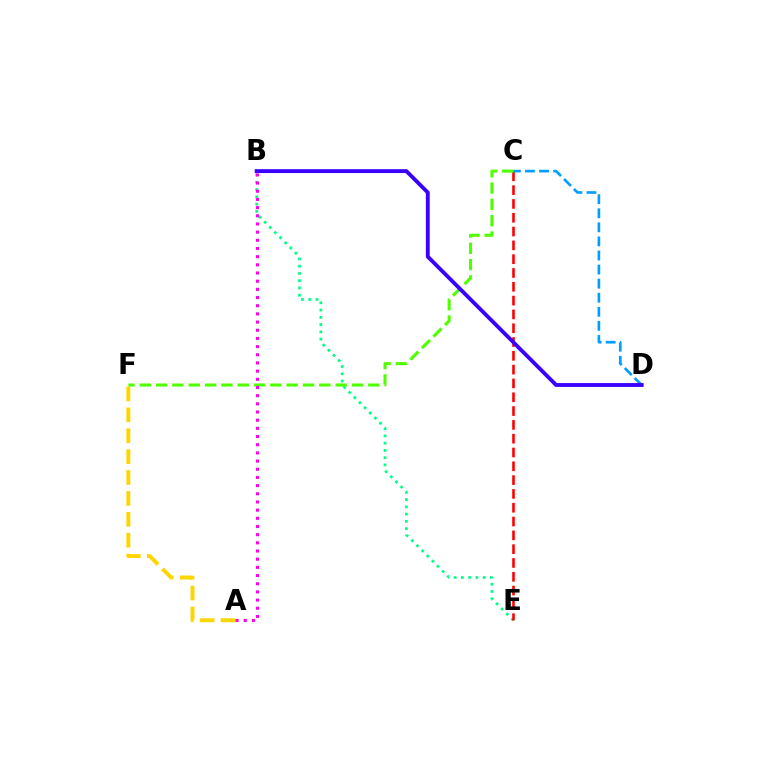{('B', 'E'): [{'color': '#00ff86', 'line_style': 'dotted', 'thickness': 1.97}], ('C', 'E'): [{'color': '#ff0000', 'line_style': 'dashed', 'thickness': 1.88}], ('C', 'F'): [{'color': '#4fff00', 'line_style': 'dashed', 'thickness': 2.22}], ('C', 'D'): [{'color': '#009eff', 'line_style': 'dashed', 'thickness': 1.91}], ('A', 'F'): [{'color': '#ffd500', 'line_style': 'dashed', 'thickness': 2.84}], ('B', 'D'): [{'color': '#3700ff', 'line_style': 'solid', 'thickness': 2.78}], ('A', 'B'): [{'color': '#ff00ed', 'line_style': 'dotted', 'thickness': 2.22}]}